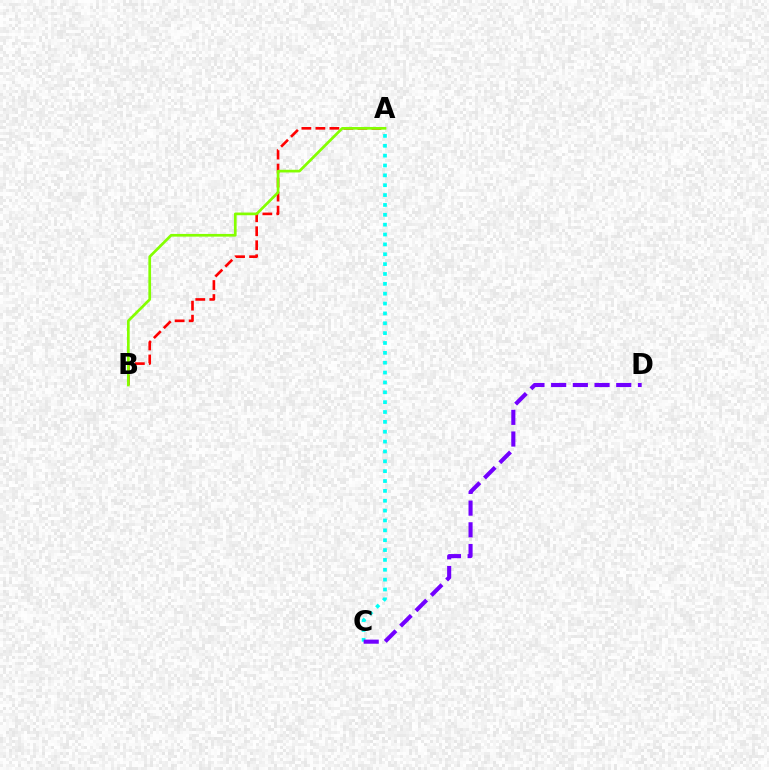{('A', 'B'): [{'color': '#ff0000', 'line_style': 'dashed', 'thickness': 1.9}, {'color': '#84ff00', 'line_style': 'solid', 'thickness': 1.94}], ('A', 'C'): [{'color': '#00fff6', 'line_style': 'dotted', 'thickness': 2.68}], ('C', 'D'): [{'color': '#7200ff', 'line_style': 'dashed', 'thickness': 2.95}]}